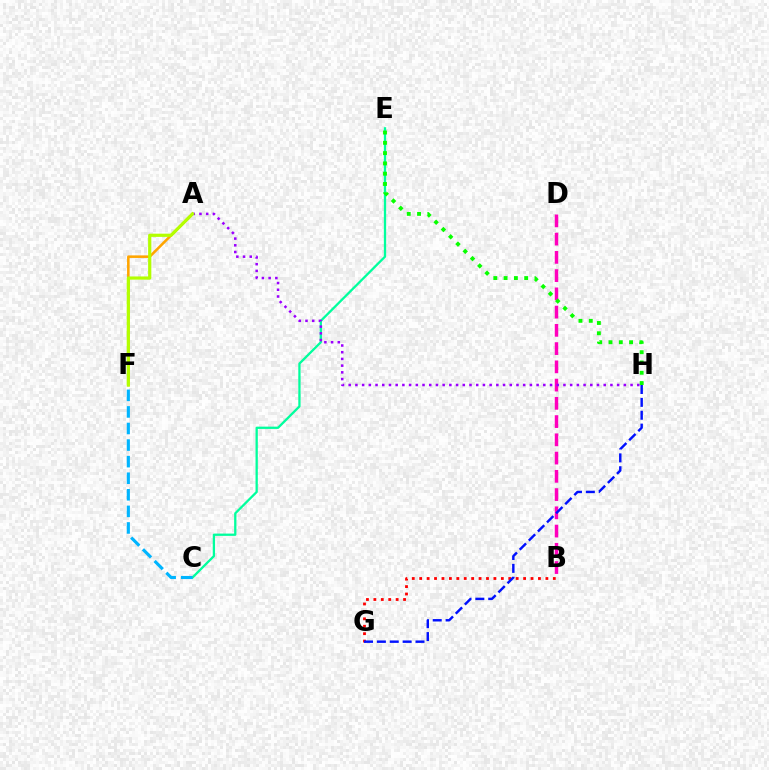{('C', 'E'): [{'color': '#00ff9d', 'line_style': 'solid', 'thickness': 1.65}], ('A', 'F'): [{'color': '#ffa500', 'line_style': 'solid', 'thickness': 1.85}, {'color': '#b3ff00', 'line_style': 'solid', 'thickness': 2.31}], ('B', 'D'): [{'color': '#ff00bd', 'line_style': 'dashed', 'thickness': 2.48}], ('E', 'H'): [{'color': '#08ff00', 'line_style': 'dotted', 'thickness': 2.79}], ('A', 'H'): [{'color': '#9b00ff', 'line_style': 'dotted', 'thickness': 1.82}], ('B', 'G'): [{'color': '#ff0000', 'line_style': 'dotted', 'thickness': 2.02}], ('C', 'F'): [{'color': '#00b5ff', 'line_style': 'dashed', 'thickness': 2.25}], ('G', 'H'): [{'color': '#0010ff', 'line_style': 'dashed', 'thickness': 1.75}]}